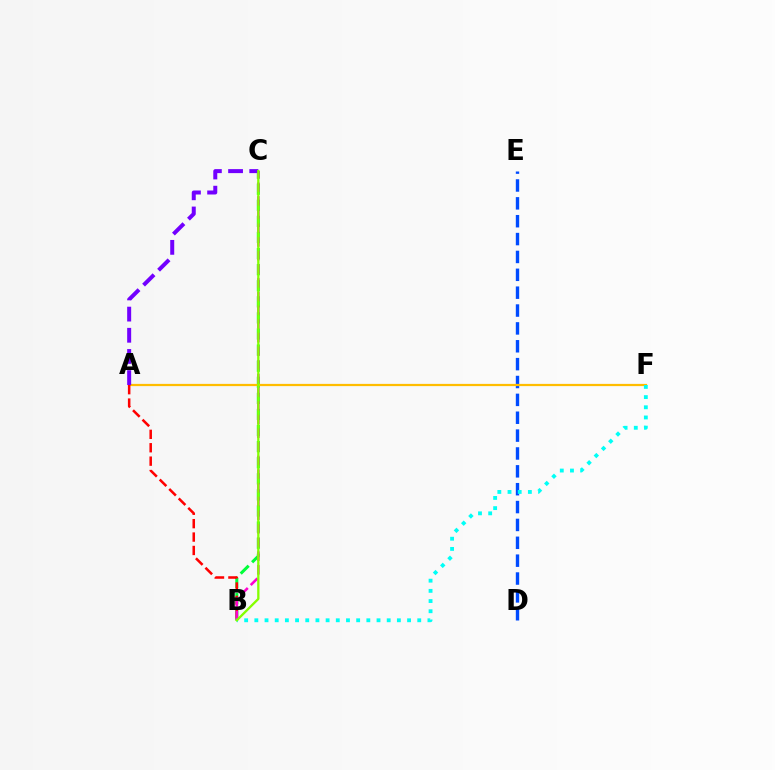{('B', 'C'): [{'color': '#00ff39', 'line_style': 'dashed', 'thickness': 2.19}, {'color': '#ff00cf', 'line_style': 'dashed', 'thickness': 1.86}, {'color': '#84ff00', 'line_style': 'solid', 'thickness': 1.66}], ('D', 'E'): [{'color': '#004bff', 'line_style': 'dashed', 'thickness': 2.43}], ('A', 'F'): [{'color': '#ffbd00', 'line_style': 'solid', 'thickness': 1.6}], ('A', 'B'): [{'color': '#ff0000', 'line_style': 'dashed', 'thickness': 1.82}], ('A', 'C'): [{'color': '#7200ff', 'line_style': 'dashed', 'thickness': 2.88}], ('B', 'F'): [{'color': '#00fff6', 'line_style': 'dotted', 'thickness': 2.77}]}